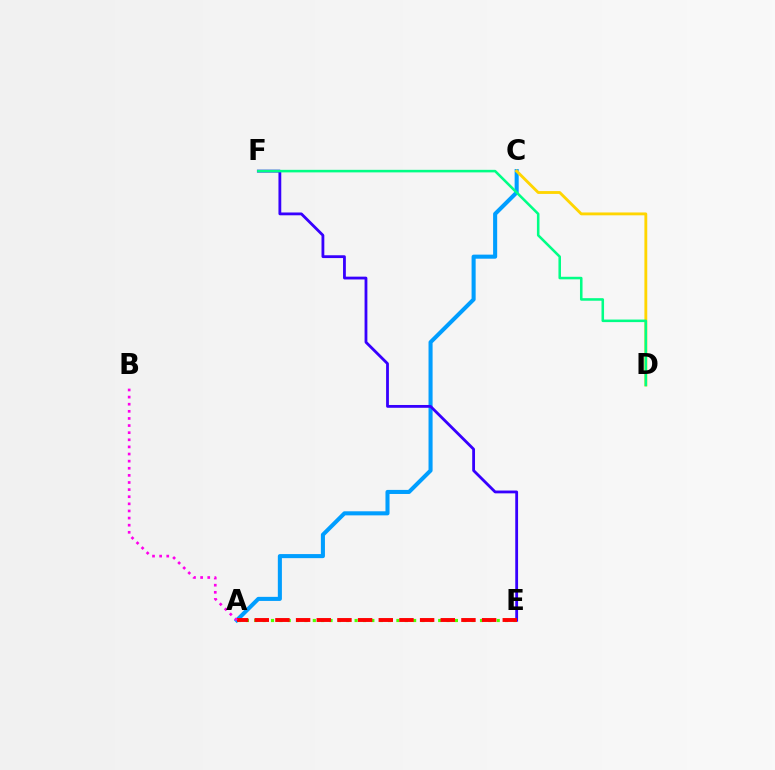{('A', 'C'): [{'color': '#009eff', 'line_style': 'solid', 'thickness': 2.93}], ('E', 'F'): [{'color': '#3700ff', 'line_style': 'solid', 'thickness': 2.02}], ('C', 'D'): [{'color': '#ffd500', 'line_style': 'solid', 'thickness': 2.05}], ('A', 'E'): [{'color': '#4fff00', 'line_style': 'dotted', 'thickness': 2.27}, {'color': '#ff0000', 'line_style': 'dashed', 'thickness': 2.81}], ('A', 'B'): [{'color': '#ff00ed', 'line_style': 'dotted', 'thickness': 1.93}], ('D', 'F'): [{'color': '#00ff86', 'line_style': 'solid', 'thickness': 1.83}]}